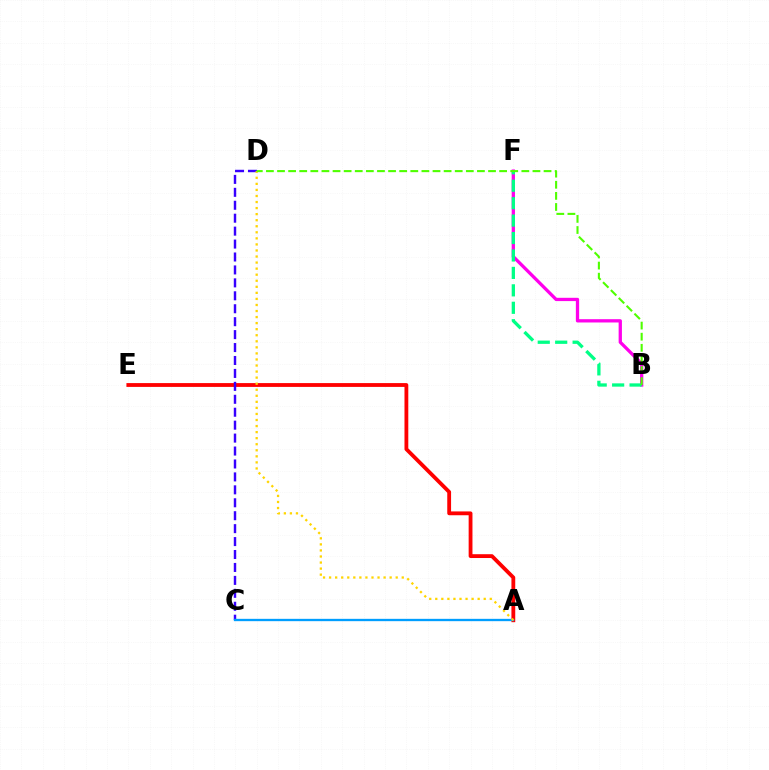{('B', 'F'): [{'color': '#ff00ed', 'line_style': 'solid', 'thickness': 2.37}, {'color': '#00ff86', 'line_style': 'dashed', 'thickness': 2.37}], ('A', 'E'): [{'color': '#ff0000', 'line_style': 'solid', 'thickness': 2.75}], ('C', 'D'): [{'color': '#3700ff', 'line_style': 'dashed', 'thickness': 1.76}], ('A', 'C'): [{'color': '#009eff', 'line_style': 'solid', 'thickness': 1.68}], ('A', 'D'): [{'color': '#ffd500', 'line_style': 'dotted', 'thickness': 1.65}], ('B', 'D'): [{'color': '#4fff00', 'line_style': 'dashed', 'thickness': 1.51}]}